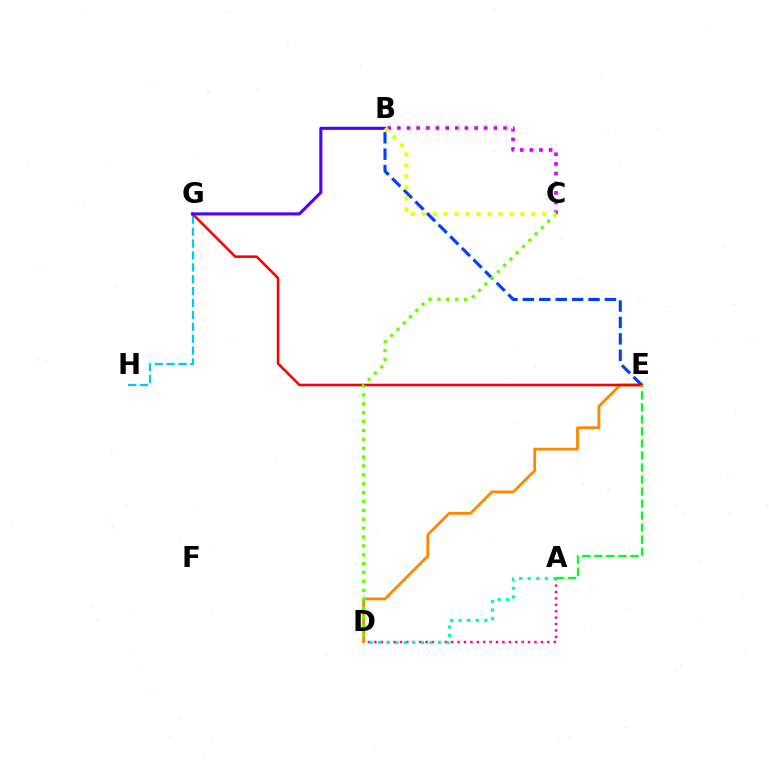{('D', 'E'): [{'color': '#ff8800', 'line_style': 'solid', 'thickness': 2.03}], ('A', 'D'): [{'color': '#ff00a0', 'line_style': 'dotted', 'thickness': 1.74}, {'color': '#00ffaf', 'line_style': 'dotted', 'thickness': 2.32}], ('G', 'H'): [{'color': '#00c7ff', 'line_style': 'dashed', 'thickness': 1.62}], ('B', 'E'): [{'color': '#003fff', 'line_style': 'dashed', 'thickness': 2.23}], ('E', 'G'): [{'color': '#ff0000', 'line_style': 'solid', 'thickness': 1.85}], ('C', 'D'): [{'color': '#66ff00', 'line_style': 'dotted', 'thickness': 2.41}], ('B', 'G'): [{'color': '#4f00ff', 'line_style': 'solid', 'thickness': 2.22}], ('B', 'C'): [{'color': '#d600ff', 'line_style': 'dotted', 'thickness': 2.62}, {'color': '#eeff00', 'line_style': 'dotted', 'thickness': 2.98}], ('A', 'E'): [{'color': '#00ff27', 'line_style': 'dashed', 'thickness': 1.63}]}